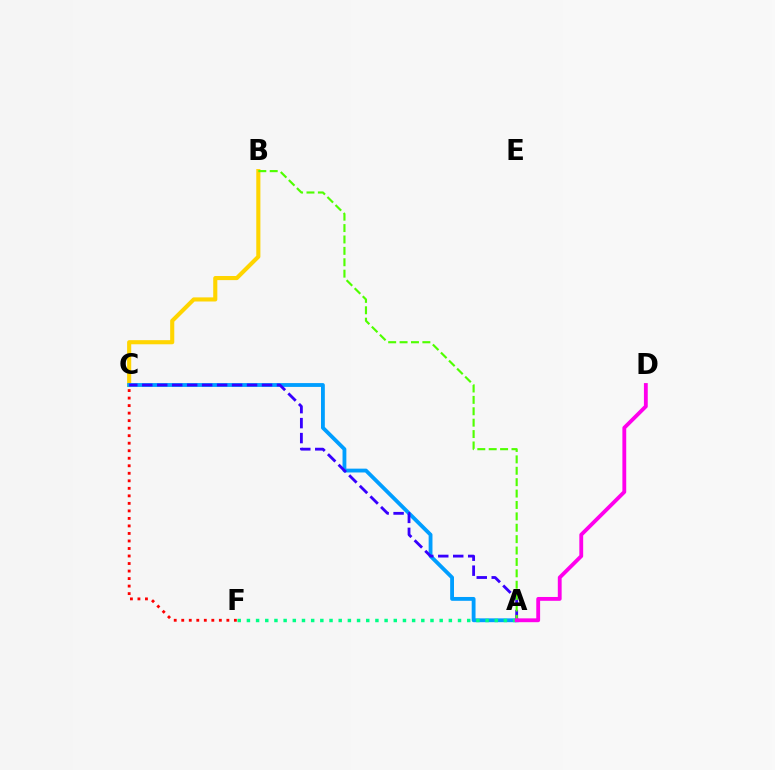{('B', 'C'): [{'color': '#ffd500', 'line_style': 'solid', 'thickness': 2.96}], ('A', 'C'): [{'color': '#009eff', 'line_style': 'solid', 'thickness': 2.76}, {'color': '#3700ff', 'line_style': 'dashed', 'thickness': 2.03}], ('A', 'F'): [{'color': '#00ff86', 'line_style': 'dotted', 'thickness': 2.49}], ('A', 'B'): [{'color': '#4fff00', 'line_style': 'dashed', 'thickness': 1.55}], ('A', 'D'): [{'color': '#ff00ed', 'line_style': 'solid', 'thickness': 2.76}], ('C', 'F'): [{'color': '#ff0000', 'line_style': 'dotted', 'thickness': 2.04}]}